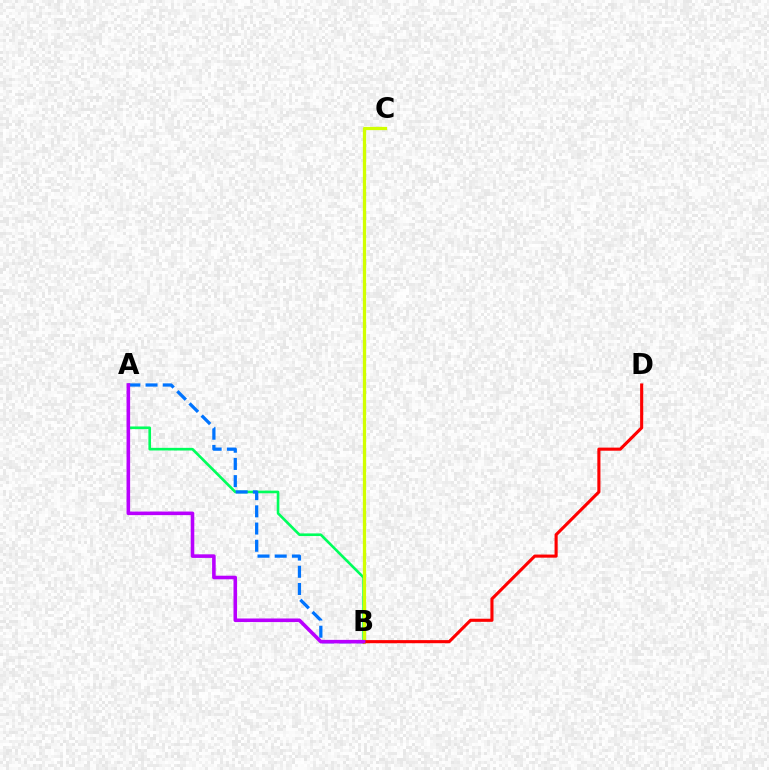{('A', 'B'): [{'color': '#00ff5c', 'line_style': 'solid', 'thickness': 1.9}, {'color': '#0074ff', 'line_style': 'dashed', 'thickness': 2.34}, {'color': '#b900ff', 'line_style': 'solid', 'thickness': 2.57}], ('B', 'C'): [{'color': '#d1ff00', 'line_style': 'solid', 'thickness': 2.34}], ('B', 'D'): [{'color': '#ff0000', 'line_style': 'solid', 'thickness': 2.24}]}